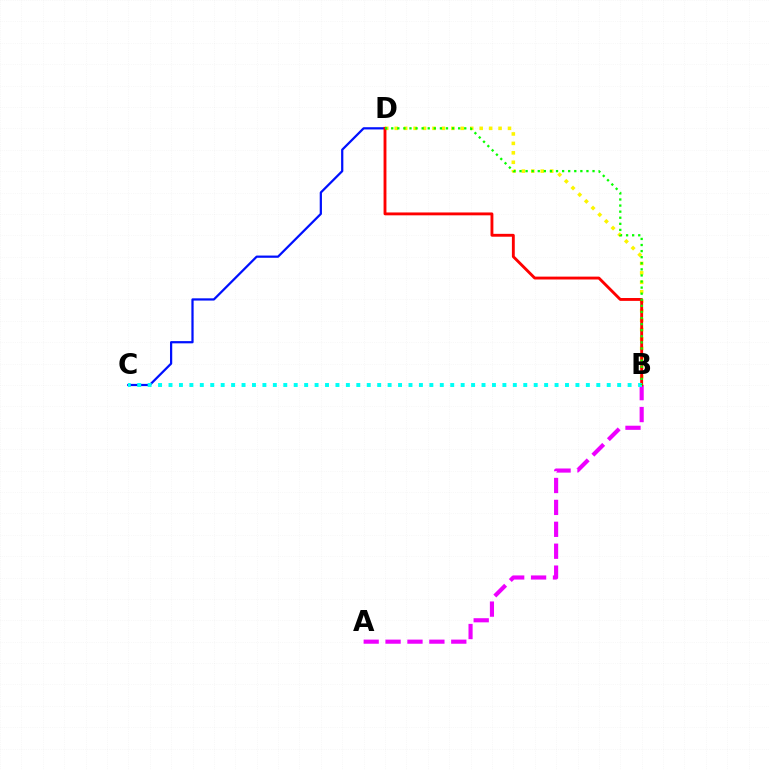{('C', 'D'): [{'color': '#0010ff', 'line_style': 'solid', 'thickness': 1.61}], ('B', 'D'): [{'color': '#fcf500', 'line_style': 'dotted', 'thickness': 2.56}, {'color': '#ff0000', 'line_style': 'solid', 'thickness': 2.06}, {'color': '#08ff00', 'line_style': 'dotted', 'thickness': 1.65}], ('A', 'B'): [{'color': '#ee00ff', 'line_style': 'dashed', 'thickness': 2.98}], ('B', 'C'): [{'color': '#00fff6', 'line_style': 'dotted', 'thickness': 2.83}]}